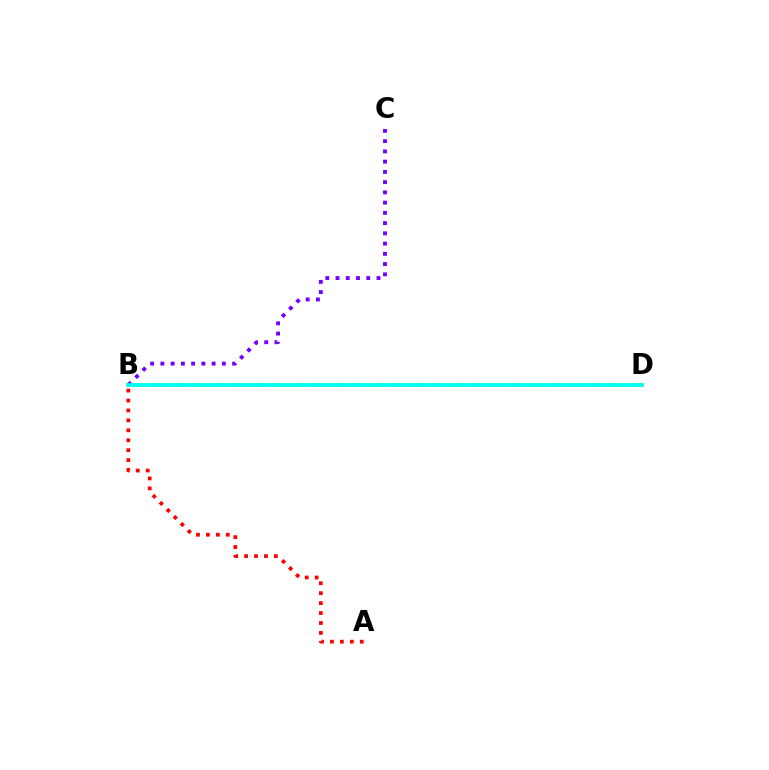{('B', 'C'): [{'color': '#7200ff', 'line_style': 'dotted', 'thickness': 2.78}], ('B', 'D'): [{'color': '#84ff00', 'line_style': 'dashed', 'thickness': 2.7}, {'color': '#00fff6', 'line_style': 'solid', 'thickness': 2.69}], ('A', 'B'): [{'color': '#ff0000', 'line_style': 'dotted', 'thickness': 2.7}]}